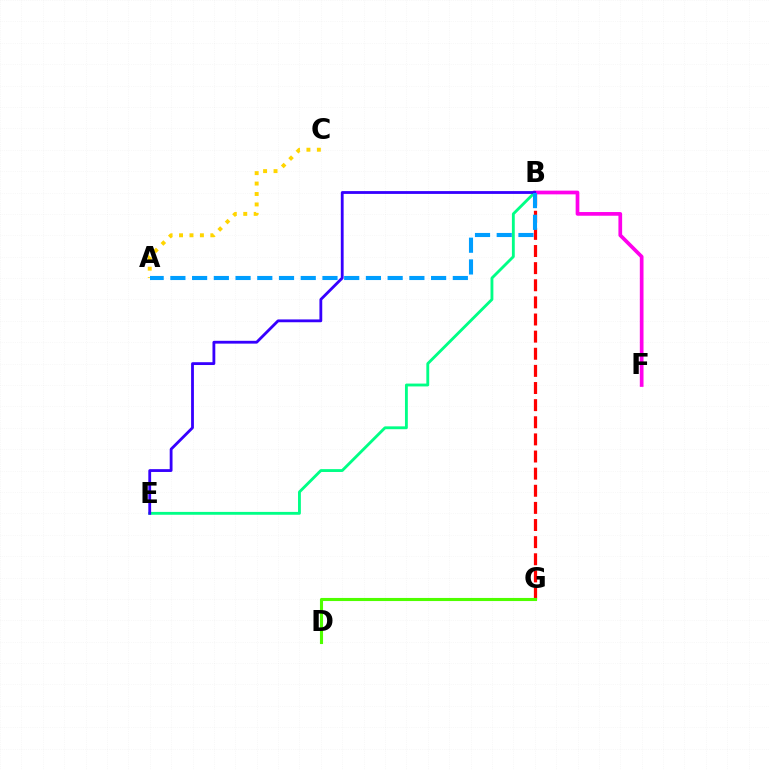{('B', 'G'): [{'color': '#ff0000', 'line_style': 'dashed', 'thickness': 2.33}], ('A', 'C'): [{'color': '#ffd500', 'line_style': 'dotted', 'thickness': 2.84}], ('D', 'G'): [{'color': '#4fff00', 'line_style': 'solid', 'thickness': 2.22}], ('B', 'E'): [{'color': '#00ff86', 'line_style': 'solid', 'thickness': 2.05}, {'color': '#3700ff', 'line_style': 'solid', 'thickness': 2.03}], ('B', 'F'): [{'color': '#ff00ed', 'line_style': 'solid', 'thickness': 2.66}], ('A', 'B'): [{'color': '#009eff', 'line_style': 'dashed', 'thickness': 2.95}]}